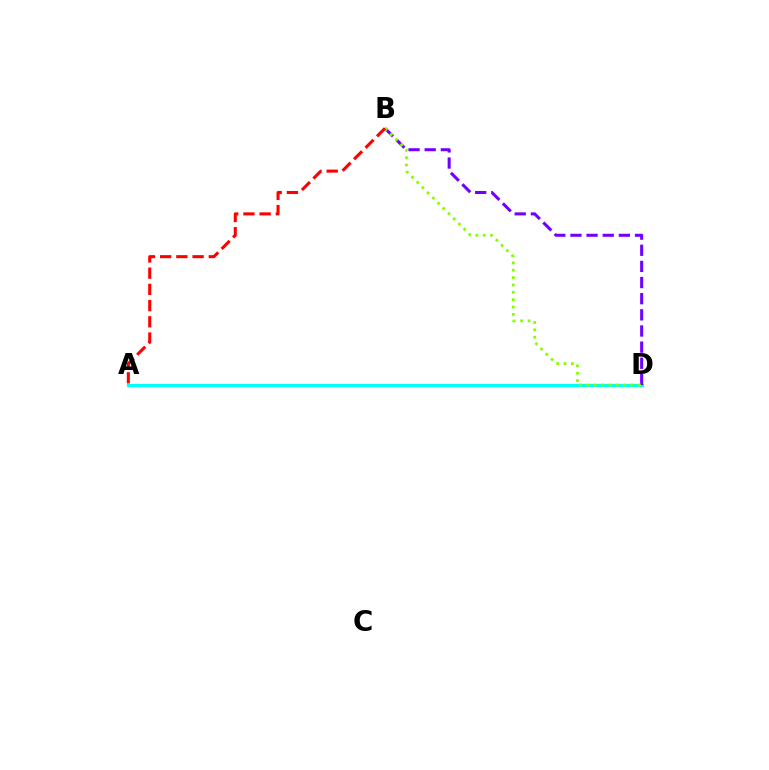{('A', 'D'): [{'color': '#00fff6', 'line_style': 'solid', 'thickness': 2.29}], ('B', 'D'): [{'color': '#7200ff', 'line_style': 'dashed', 'thickness': 2.19}, {'color': '#84ff00', 'line_style': 'dotted', 'thickness': 2.0}], ('A', 'B'): [{'color': '#ff0000', 'line_style': 'dashed', 'thickness': 2.2}]}